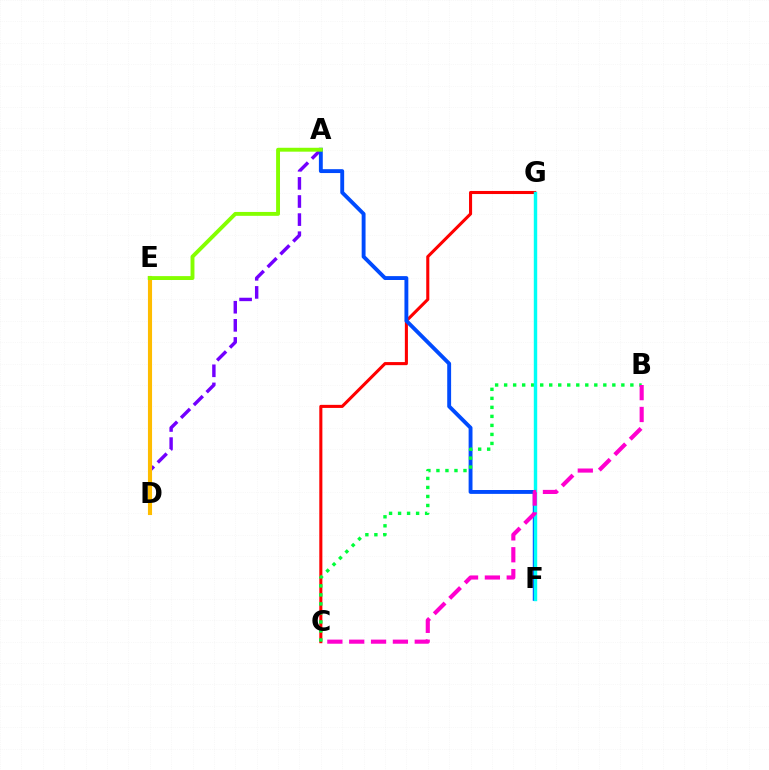{('C', 'G'): [{'color': '#ff0000', 'line_style': 'solid', 'thickness': 2.21}], ('A', 'D'): [{'color': '#7200ff', 'line_style': 'dashed', 'thickness': 2.46}], ('A', 'F'): [{'color': '#004bff', 'line_style': 'solid', 'thickness': 2.79}], ('B', 'C'): [{'color': '#00ff39', 'line_style': 'dotted', 'thickness': 2.45}, {'color': '#ff00cf', 'line_style': 'dashed', 'thickness': 2.97}], ('F', 'G'): [{'color': '#00fff6', 'line_style': 'solid', 'thickness': 2.46}], ('D', 'E'): [{'color': '#ffbd00', 'line_style': 'solid', 'thickness': 2.96}], ('A', 'E'): [{'color': '#84ff00', 'line_style': 'solid', 'thickness': 2.8}]}